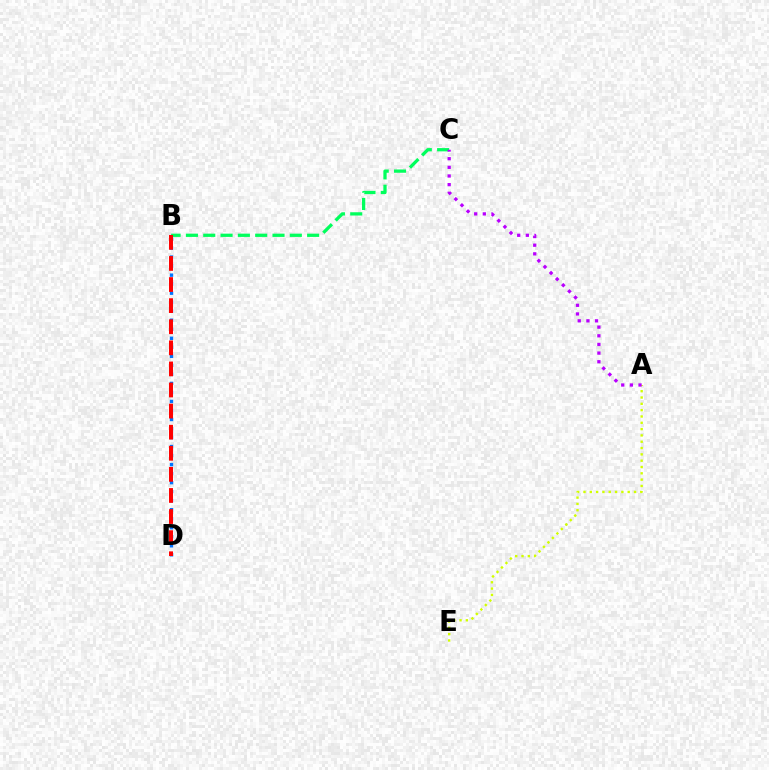{('A', 'E'): [{'color': '#d1ff00', 'line_style': 'dotted', 'thickness': 1.72}], ('B', 'C'): [{'color': '#00ff5c', 'line_style': 'dashed', 'thickness': 2.35}], ('A', 'C'): [{'color': '#b900ff', 'line_style': 'dotted', 'thickness': 2.35}], ('B', 'D'): [{'color': '#0074ff', 'line_style': 'dotted', 'thickness': 2.45}, {'color': '#ff0000', 'line_style': 'dashed', 'thickness': 2.87}]}